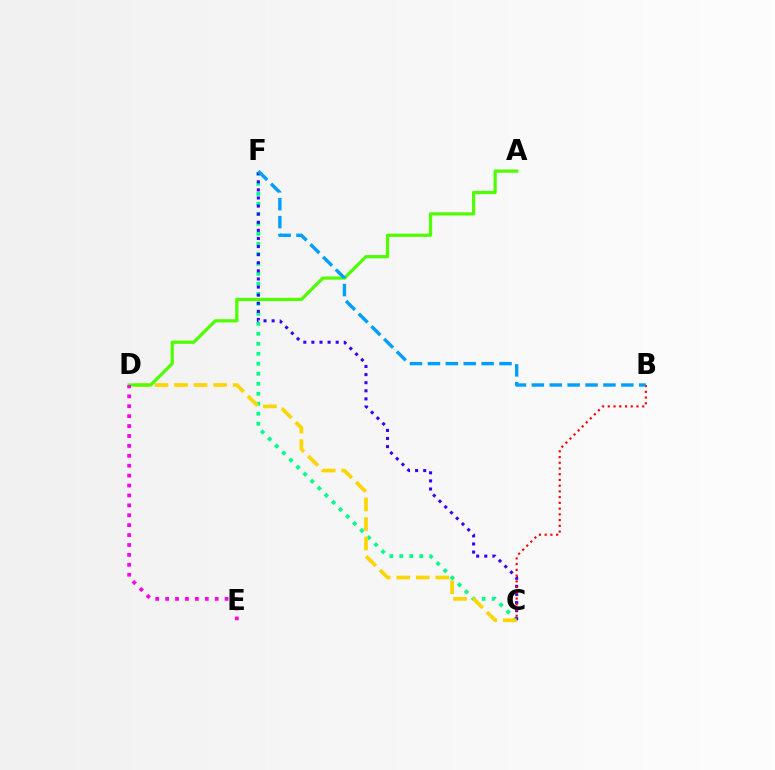{('C', 'F'): [{'color': '#00ff86', 'line_style': 'dotted', 'thickness': 2.72}, {'color': '#3700ff', 'line_style': 'dotted', 'thickness': 2.2}], ('B', 'C'): [{'color': '#ff0000', 'line_style': 'dotted', 'thickness': 1.56}], ('C', 'D'): [{'color': '#ffd500', 'line_style': 'dashed', 'thickness': 2.66}], ('A', 'D'): [{'color': '#4fff00', 'line_style': 'solid', 'thickness': 2.32}], ('D', 'E'): [{'color': '#ff00ed', 'line_style': 'dotted', 'thickness': 2.69}], ('B', 'F'): [{'color': '#009eff', 'line_style': 'dashed', 'thickness': 2.43}]}